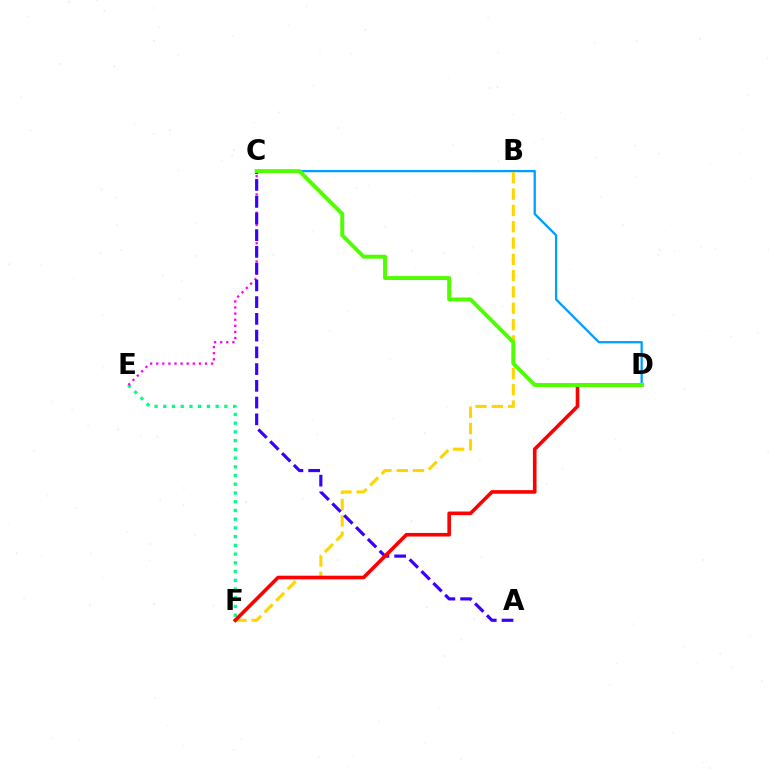{('E', 'F'): [{'color': '#00ff86', 'line_style': 'dotted', 'thickness': 2.37}], ('C', 'D'): [{'color': '#009eff', 'line_style': 'solid', 'thickness': 1.65}, {'color': '#4fff00', 'line_style': 'solid', 'thickness': 2.84}], ('B', 'F'): [{'color': '#ffd500', 'line_style': 'dashed', 'thickness': 2.21}], ('C', 'E'): [{'color': '#ff00ed', 'line_style': 'dotted', 'thickness': 1.66}], ('A', 'C'): [{'color': '#3700ff', 'line_style': 'dashed', 'thickness': 2.27}], ('D', 'F'): [{'color': '#ff0000', 'line_style': 'solid', 'thickness': 2.6}]}